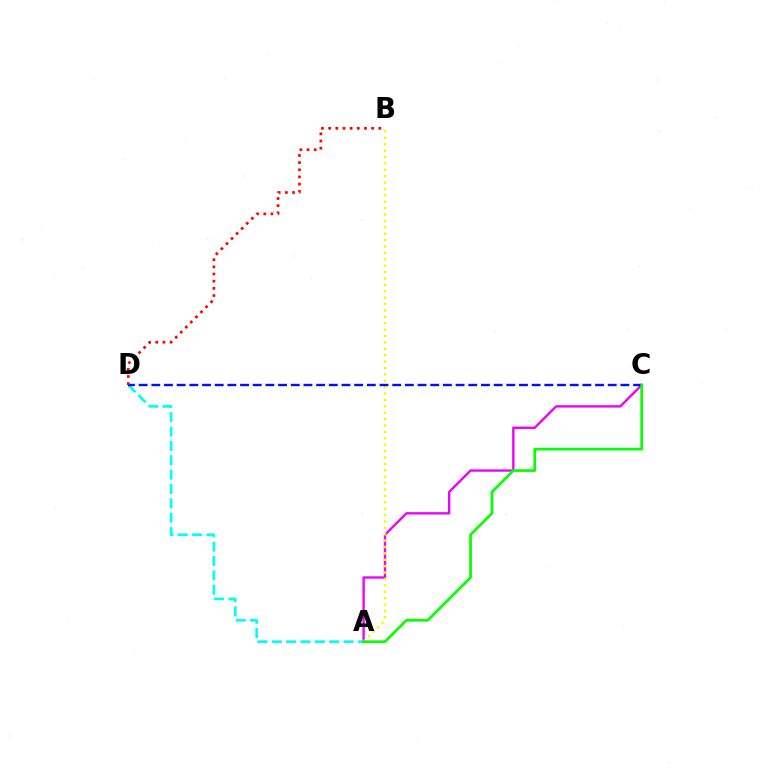{('A', 'C'): [{'color': '#ee00ff', 'line_style': 'solid', 'thickness': 1.71}, {'color': '#08ff00', 'line_style': 'solid', 'thickness': 1.94}], ('A', 'D'): [{'color': '#00fff6', 'line_style': 'dashed', 'thickness': 1.95}], ('A', 'B'): [{'color': '#fcf500', 'line_style': 'dotted', 'thickness': 1.74}], ('C', 'D'): [{'color': '#0010ff', 'line_style': 'dashed', 'thickness': 1.72}], ('B', 'D'): [{'color': '#ff0000', 'line_style': 'dotted', 'thickness': 1.95}]}